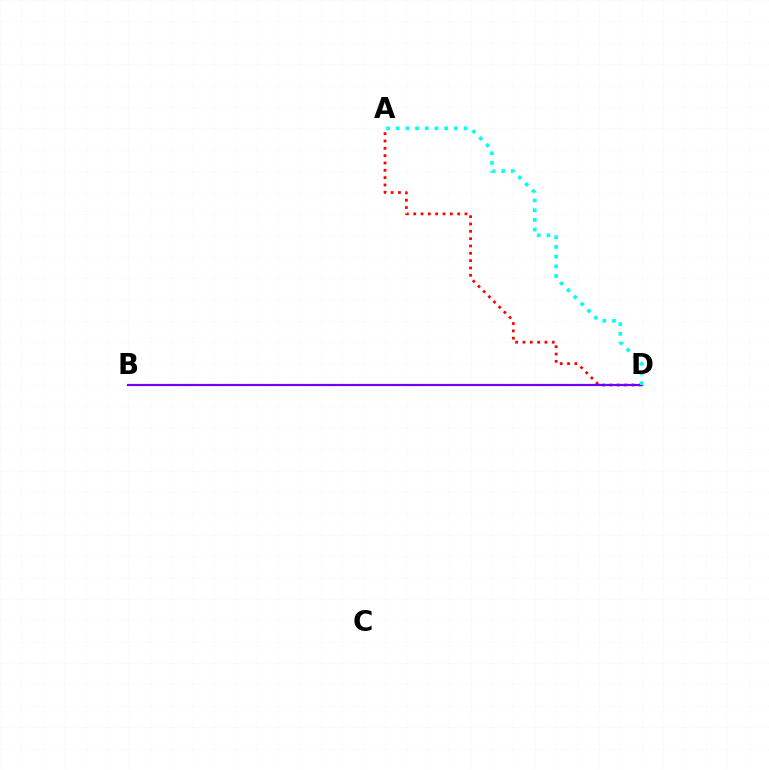{('A', 'D'): [{'color': '#ff0000', 'line_style': 'dotted', 'thickness': 1.99}, {'color': '#00fff6', 'line_style': 'dotted', 'thickness': 2.63}], ('B', 'D'): [{'color': '#84ff00', 'line_style': 'dotted', 'thickness': 1.56}, {'color': '#7200ff', 'line_style': 'solid', 'thickness': 1.58}]}